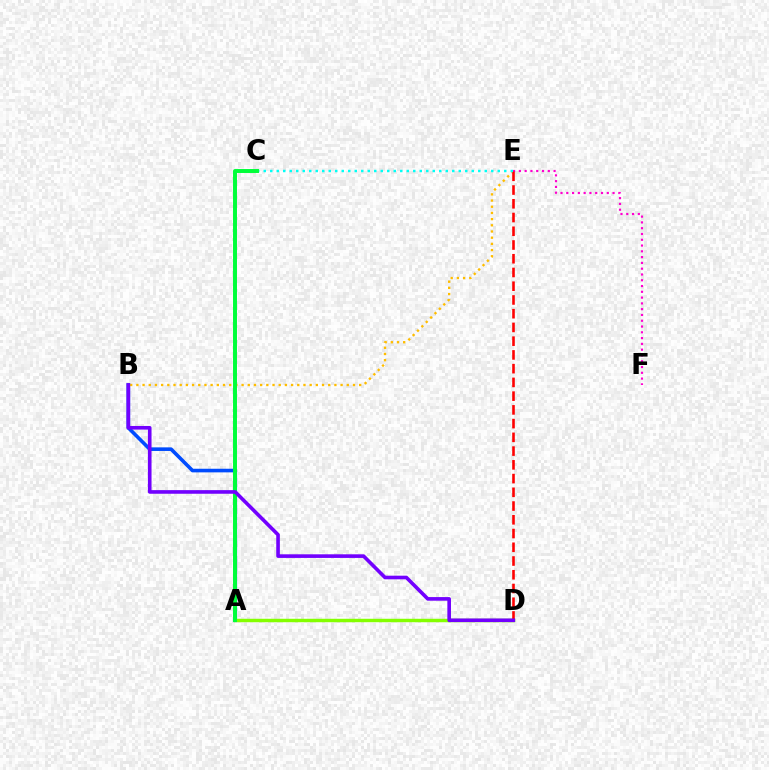{('A', 'B'): [{'color': '#004bff', 'line_style': 'solid', 'thickness': 2.6}], ('A', 'D'): [{'color': '#84ff00', 'line_style': 'solid', 'thickness': 2.48}], ('B', 'E'): [{'color': '#ffbd00', 'line_style': 'dotted', 'thickness': 1.68}], ('E', 'F'): [{'color': '#ff00cf', 'line_style': 'dotted', 'thickness': 1.57}], ('D', 'E'): [{'color': '#ff0000', 'line_style': 'dashed', 'thickness': 1.87}], ('C', 'E'): [{'color': '#00fff6', 'line_style': 'dotted', 'thickness': 1.77}], ('A', 'C'): [{'color': '#00ff39', 'line_style': 'solid', 'thickness': 2.85}], ('B', 'D'): [{'color': '#7200ff', 'line_style': 'solid', 'thickness': 2.61}]}